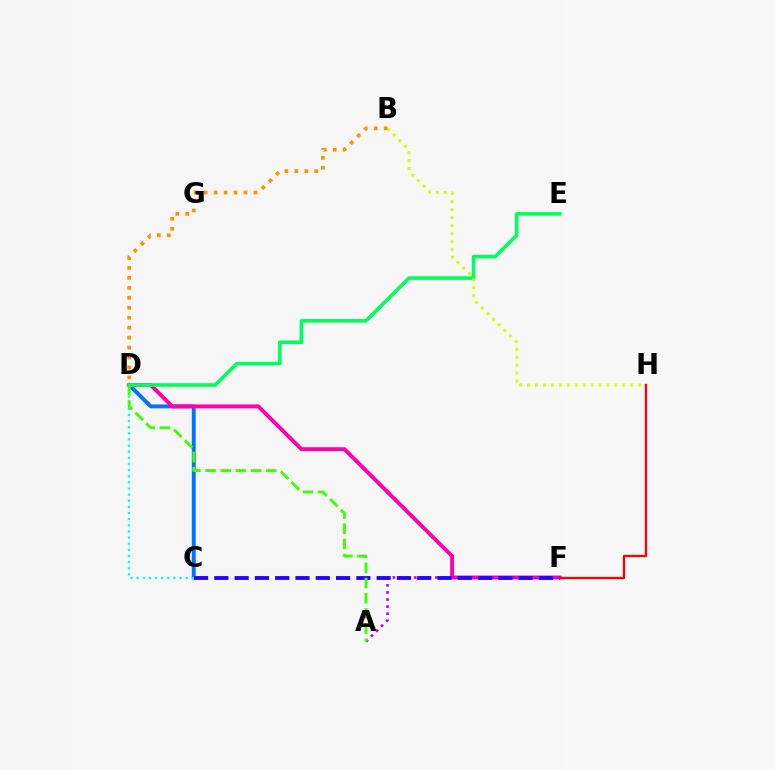{('C', 'D'): [{'color': '#0074ff', 'line_style': 'solid', 'thickness': 2.81}, {'color': '#00fff6', 'line_style': 'dotted', 'thickness': 1.67}], ('D', 'F'): [{'color': '#ff00ac', 'line_style': 'solid', 'thickness': 2.81}], ('A', 'F'): [{'color': '#b900ff', 'line_style': 'dotted', 'thickness': 1.93}], ('C', 'F'): [{'color': '#2500ff', 'line_style': 'dashed', 'thickness': 2.76}], ('F', 'H'): [{'color': '#ff0000', 'line_style': 'solid', 'thickness': 1.66}], ('D', 'E'): [{'color': '#00ff5c', 'line_style': 'solid', 'thickness': 2.59}], ('B', 'H'): [{'color': '#d1ff00', 'line_style': 'dotted', 'thickness': 2.16}], ('A', 'D'): [{'color': '#3dff00', 'line_style': 'dashed', 'thickness': 2.06}], ('B', 'D'): [{'color': '#ff9400', 'line_style': 'dotted', 'thickness': 2.7}]}